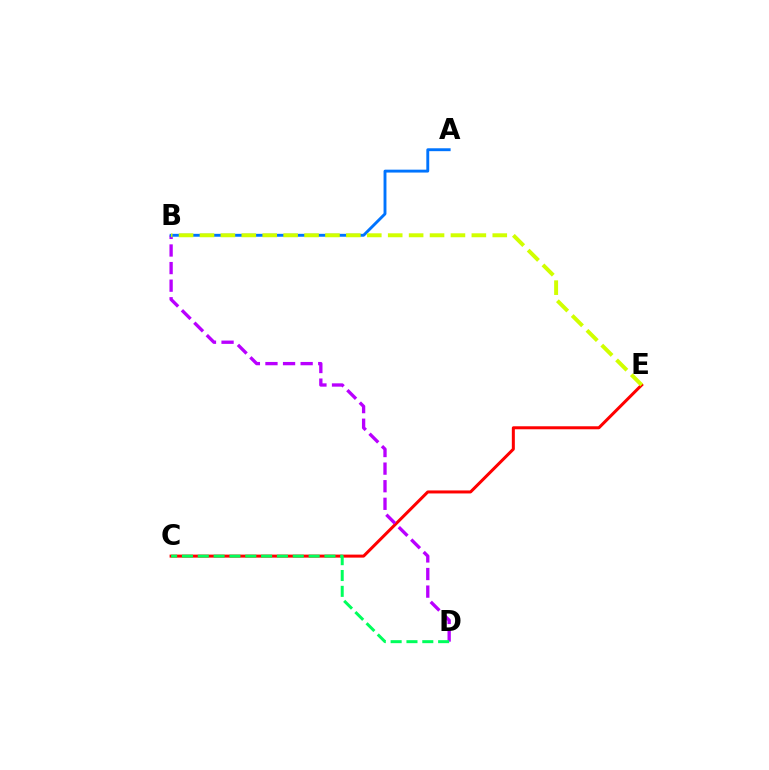{('C', 'E'): [{'color': '#ff0000', 'line_style': 'solid', 'thickness': 2.17}], ('B', 'D'): [{'color': '#b900ff', 'line_style': 'dashed', 'thickness': 2.39}], ('A', 'B'): [{'color': '#0074ff', 'line_style': 'solid', 'thickness': 2.08}], ('C', 'D'): [{'color': '#00ff5c', 'line_style': 'dashed', 'thickness': 2.15}], ('B', 'E'): [{'color': '#d1ff00', 'line_style': 'dashed', 'thickness': 2.84}]}